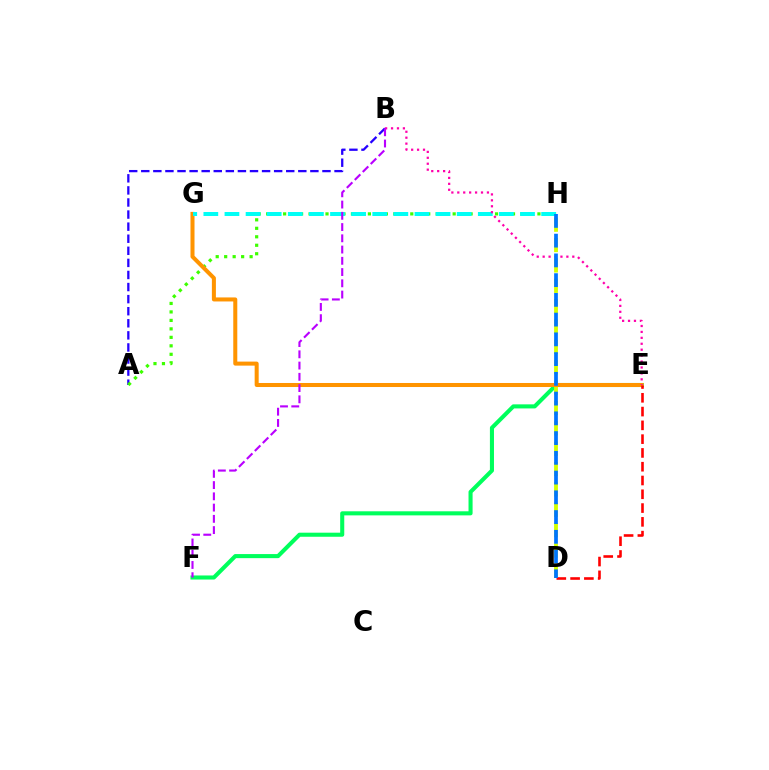{('A', 'B'): [{'color': '#2500ff', 'line_style': 'dashed', 'thickness': 1.64}], ('A', 'H'): [{'color': '#3dff00', 'line_style': 'dotted', 'thickness': 2.3}], ('E', 'F'): [{'color': '#00ff5c', 'line_style': 'solid', 'thickness': 2.93}], ('D', 'H'): [{'color': '#d1ff00', 'line_style': 'dashed', 'thickness': 2.77}, {'color': '#0074ff', 'line_style': 'dashed', 'thickness': 2.68}], ('E', 'G'): [{'color': '#ff9400', 'line_style': 'solid', 'thickness': 2.9}], ('G', 'H'): [{'color': '#00fff6', 'line_style': 'dashed', 'thickness': 2.87}], ('B', 'E'): [{'color': '#ff00ac', 'line_style': 'dotted', 'thickness': 1.61}], ('B', 'F'): [{'color': '#b900ff', 'line_style': 'dashed', 'thickness': 1.53}], ('D', 'E'): [{'color': '#ff0000', 'line_style': 'dashed', 'thickness': 1.87}]}